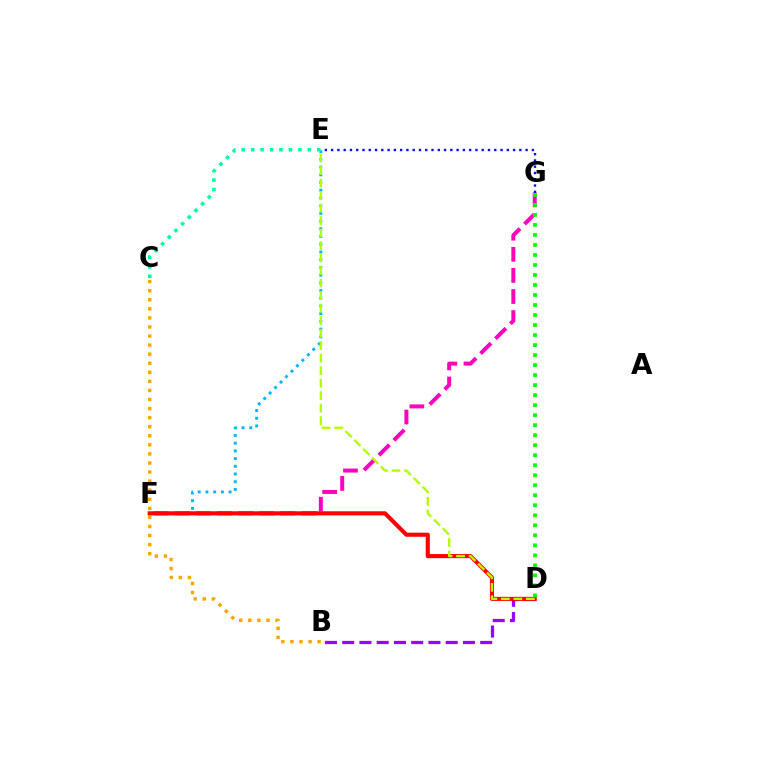{('E', 'F'): [{'color': '#00b5ff', 'line_style': 'dotted', 'thickness': 2.1}], ('B', 'D'): [{'color': '#9b00ff', 'line_style': 'dashed', 'thickness': 2.34}], ('B', 'C'): [{'color': '#ffa500', 'line_style': 'dotted', 'thickness': 2.46}], ('F', 'G'): [{'color': '#ff00bd', 'line_style': 'dashed', 'thickness': 2.87}], ('D', 'F'): [{'color': '#ff0000', 'line_style': 'solid', 'thickness': 2.95}], ('D', 'E'): [{'color': '#b3ff00', 'line_style': 'dashed', 'thickness': 1.7}], ('E', 'G'): [{'color': '#0010ff', 'line_style': 'dotted', 'thickness': 1.7}], ('D', 'G'): [{'color': '#08ff00', 'line_style': 'dotted', 'thickness': 2.72}], ('C', 'E'): [{'color': '#00ff9d', 'line_style': 'dotted', 'thickness': 2.57}]}